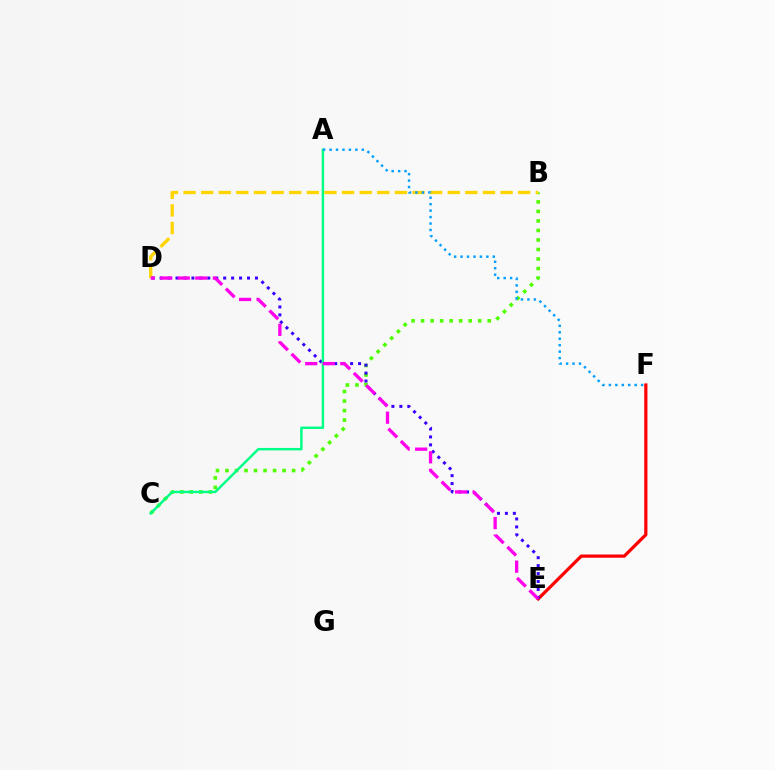{('E', 'F'): [{'color': '#ff0000', 'line_style': 'solid', 'thickness': 2.32}], ('B', 'C'): [{'color': '#4fff00', 'line_style': 'dotted', 'thickness': 2.59}], ('D', 'E'): [{'color': '#3700ff', 'line_style': 'dotted', 'thickness': 2.16}, {'color': '#ff00ed', 'line_style': 'dashed', 'thickness': 2.38}], ('A', 'C'): [{'color': '#00ff86', 'line_style': 'solid', 'thickness': 1.77}], ('B', 'D'): [{'color': '#ffd500', 'line_style': 'dashed', 'thickness': 2.39}], ('A', 'F'): [{'color': '#009eff', 'line_style': 'dotted', 'thickness': 1.75}]}